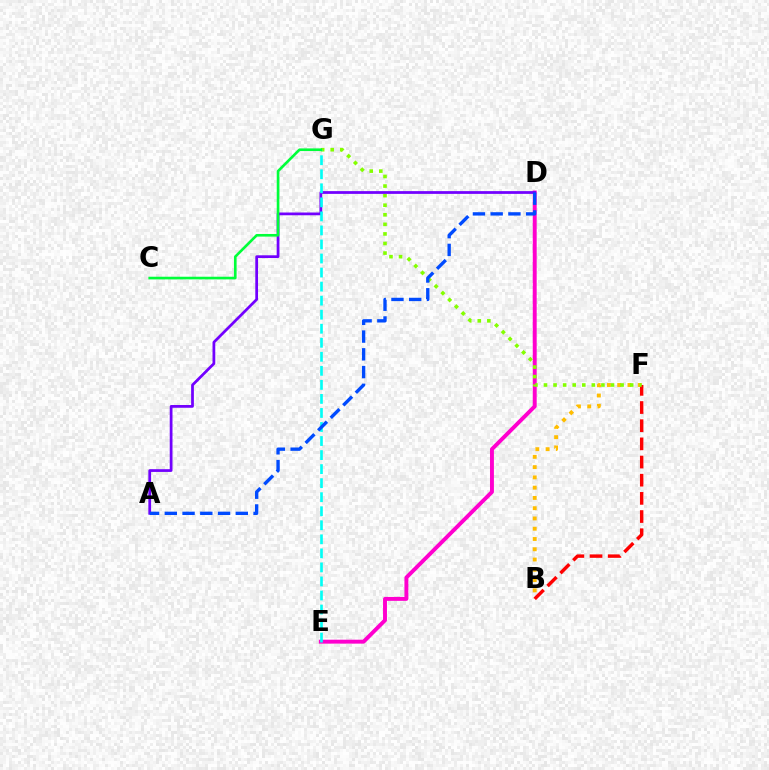{('B', 'F'): [{'color': '#ffbd00', 'line_style': 'dotted', 'thickness': 2.79}, {'color': '#ff0000', 'line_style': 'dashed', 'thickness': 2.47}], ('D', 'E'): [{'color': '#ff00cf', 'line_style': 'solid', 'thickness': 2.82}], ('F', 'G'): [{'color': '#84ff00', 'line_style': 'dotted', 'thickness': 2.6}], ('A', 'D'): [{'color': '#7200ff', 'line_style': 'solid', 'thickness': 1.98}, {'color': '#004bff', 'line_style': 'dashed', 'thickness': 2.41}], ('E', 'G'): [{'color': '#00fff6', 'line_style': 'dashed', 'thickness': 1.91}], ('C', 'G'): [{'color': '#00ff39', 'line_style': 'solid', 'thickness': 1.9}]}